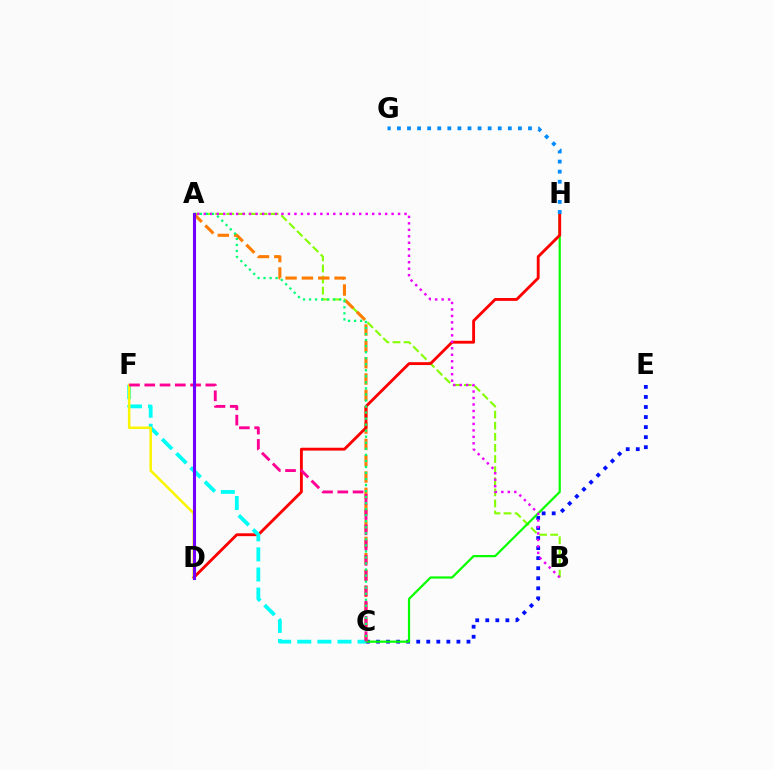{('C', 'E'): [{'color': '#0010ff', 'line_style': 'dotted', 'thickness': 2.73}], ('A', 'B'): [{'color': '#84ff00', 'line_style': 'dashed', 'thickness': 1.51}, {'color': '#ee00ff', 'line_style': 'dotted', 'thickness': 1.76}], ('C', 'H'): [{'color': '#08ff00', 'line_style': 'solid', 'thickness': 1.6}], ('A', 'C'): [{'color': '#ff7c00', 'line_style': 'dashed', 'thickness': 2.22}, {'color': '#00ff74', 'line_style': 'dotted', 'thickness': 1.64}], ('D', 'H'): [{'color': '#ff0000', 'line_style': 'solid', 'thickness': 2.05}], ('G', 'H'): [{'color': '#008cff', 'line_style': 'dotted', 'thickness': 2.74}], ('C', 'F'): [{'color': '#00fff6', 'line_style': 'dashed', 'thickness': 2.73}, {'color': '#ff0094', 'line_style': 'dashed', 'thickness': 2.07}], ('D', 'F'): [{'color': '#fcf500', 'line_style': 'solid', 'thickness': 1.81}], ('A', 'D'): [{'color': '#7200ff', 'line_style': 'solid', 'thickness': 2.22}]}